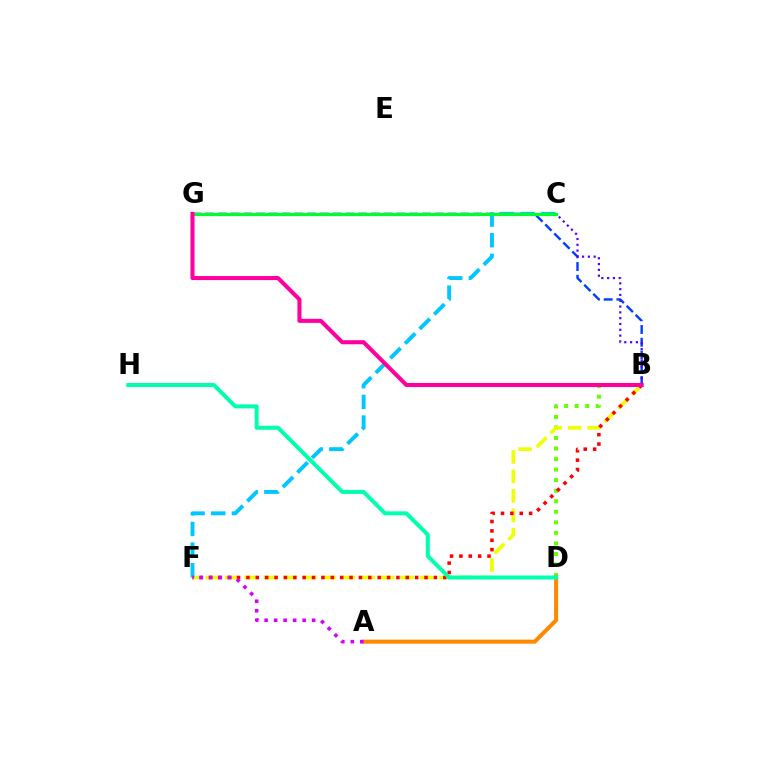{('B', 'D'): [{'color': '#66ff00', 'line_style': 'dotted', 'thickness': 2.86}], ('B', 'G'): [{'color': '#003fff', 'line_style': 'dashed', 'thickness': 1.73}, {'color': '#ff00a0', 'line_style': 'solid', 'thickness': 2.93}], ('B', 'C'): [{'color': '#4f00ff', 'line_style': 'dotted', 'thickness': 1.58}], ('B', 'F'): [{'color': '#eeff00', 'line_style': 'dashed', 'thickness': 2.65}, {'color': '#ff0000', 'line_style': 'dotted', 'thickness': 2.55}], ('A', 'D'): [{'color': '#ff8800', 'line_style': 'solid', 'thickness': 2.9}], ('C', 'F'): [{'color': '#00c7ff', 'line_style': 'dashed', 'thickness': 2.81}], ('C', 'G'): [{'color': '#00ff27', 'line_style': 'solid', 'thickness': 2.3}], ('D', 'H'): [{'color': '#00ffaf', 'line_style': 'solid', 'thickness': 2.88}], ('A', 'F'): [{'color': '#d600ff', 'line_style': 'dotted', 'thickness': 2.58}]}